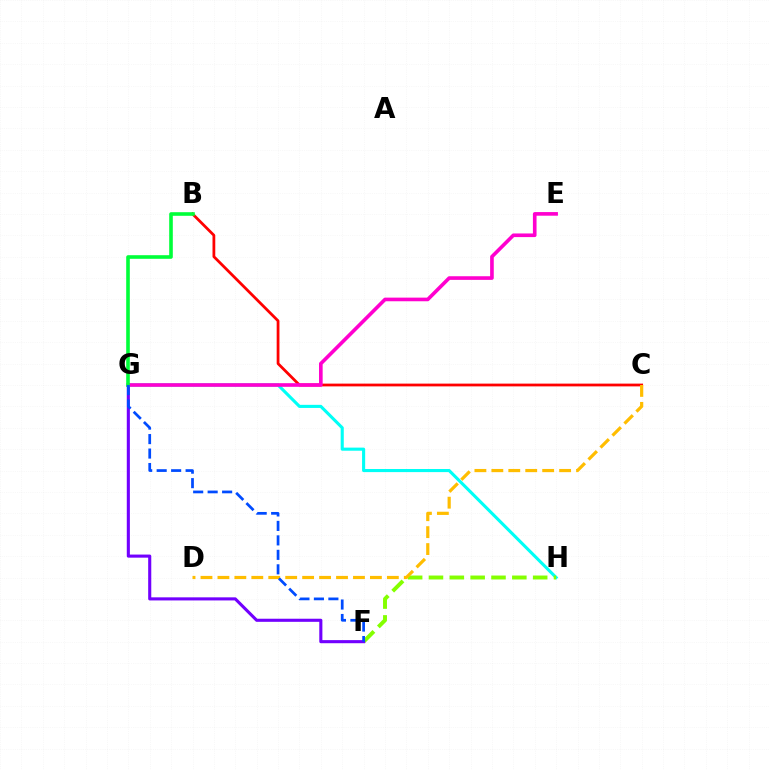{('G', 'H'): [{'color': '#00fff6', 'line_style': 'solid', 'thickness': 2.23}], ('F', 'H'): [{'color': '#84ff00', 'line_style': 'dashed', 'thickness': 2.83}], ('F', 'G'): [{'color': '#7200ff', 'line_style': 'solid', 'thickness': 2.23}, {'color': '#004bff', 'line_style': 'dashed', 'thickness': 1.97}], ('B', 'C'): [{'color': '#ff0000', 'line_style': 'solid', 'thickness': 1.99}], ('C', 'D'): [{'color': '#ffbd00', 'line_style': 'dashed', 'thickness': 2.3}], ('E', 'G'): [{'color': '#ff00cf', 'line_style': 'solid', 'thickness': 2.62}], ('B', 'G'): [{'color': '#00ff39', 'line_style': 'solid', 'thickness': 2.6}]}